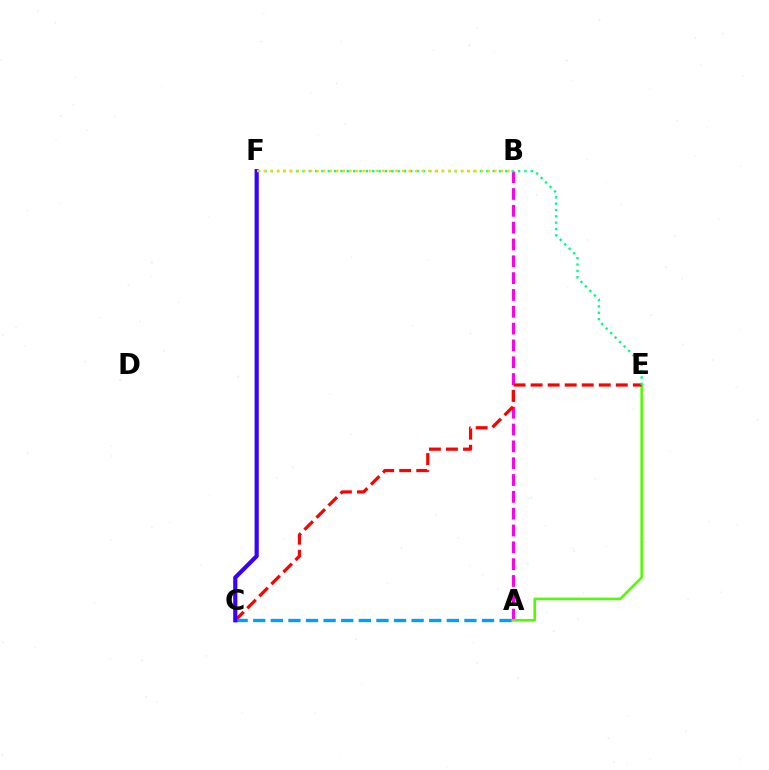{('A', 'B'): [{'color': '#ff00ed', 'line_style': 'dashed', 'thickness': 2.29}], ('A', 'E'): [{'color': '#4fff00', 'line_style': 'solid', 'thickness': 1.86}], ('C', 'E'): [{'color': '#ff0000', 'line_style': 'dashed', 'thickness': 2.31}], ('E', 'F'): [{'color': '#00ff86', 'line_style': 'dotted', 'thickness': 1.72}], ('A', 'C'): [{'color': '#009eff', 'line_style': 'dashed', 'thickness': 2.39}], ('C', 'F'): [{'color': '#3700ff', 'line_style': 'solid', 'thickness': 3.0}], ('B', 'F'): [{'color': '#ffd500', 'line_style': 'dotted', 'thickness': 1.79}]}